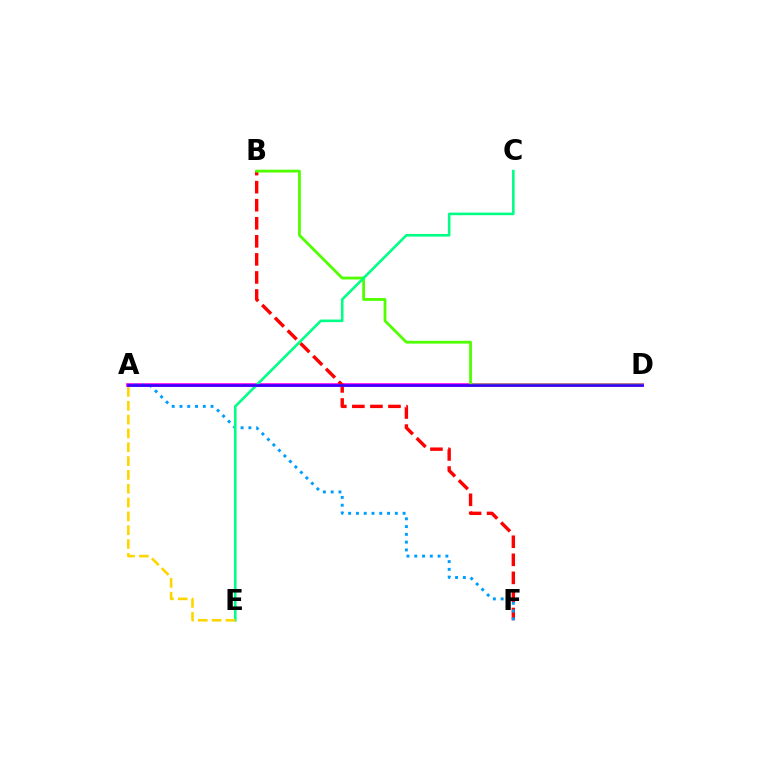{('A', 'D'): [{'color': '#ff00ed', 'line_style': 'solid', 'thickness': 2.65}, {'color': '#3700ff', 'line_style': 'solid', 'thickness': 1.9}], ('B', 'F'): [{'color': '#ff0000', 'line_style': 'dashed', 'thickness': 2.45}], ('A', 'F'): [{'color': '#009eff', 'line_style': 'dotted', 'thickness': 2.11}], ('B', 'D'): [{'color': '#4fff00', 'line_style': 'solid', 'thickness': 2.01}], ('C', 'E'): [{'color': '#00ff86', 'line_style': 'solid', 'thickness': 1.87}], ('A', 'E'): [{'color': '#ffd500', 'line_style': 'dashed', 'thickness': 1.88}]}